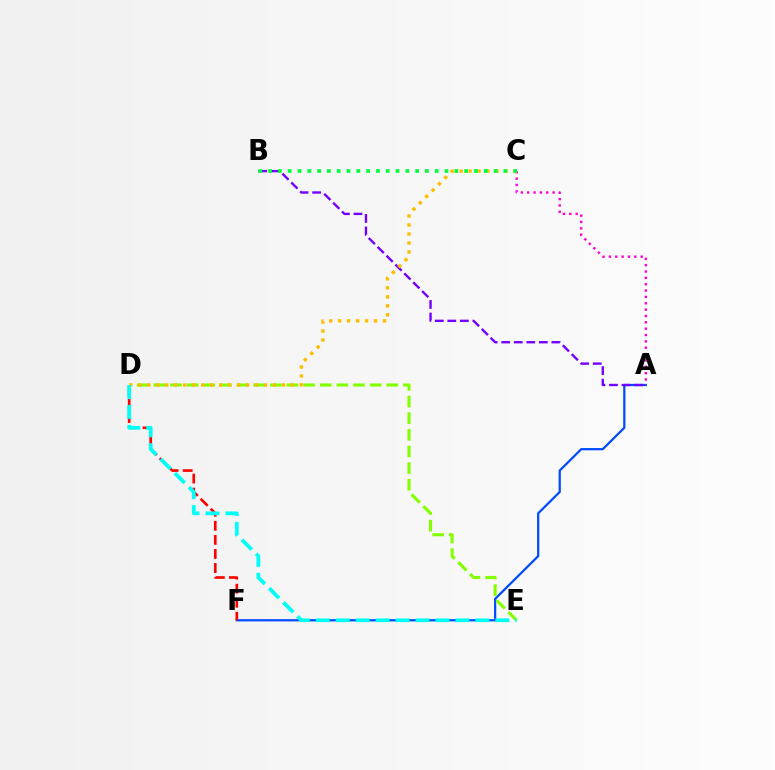{('A', 'F'): [{'color': '#004bff', 'line_style': 'solid', 'thickness': 1.61}], ('D', 'F'): [{'color': '#ff0000', 'line_style': 'dashed', 'thickness': 1.91}], ('A', 'C'): [{'color': '#ff00cf', 'line_style': 'dotted', 'thickness': 1.72}], ('A', 'B'): [{'color': '#7200ff', 'line_style': 'dashed', 'thickness': 1.7}], ('D', 'E'): [{'color': '#84ff00', 'line_style': 'dashed', 'thickness': 2.26}, {'color': '#00fff6', 'line_style': 'dashed', 'thickness': 2.71}], ('C', 'D'): [{'color': '#ffbd00', 'line_style': 'dotted', 'thickness': 2.44}], ('B', 'C'): [{'color': '#00ff39', 'line_style': 'dotted', 'thickness': 2.66}]}